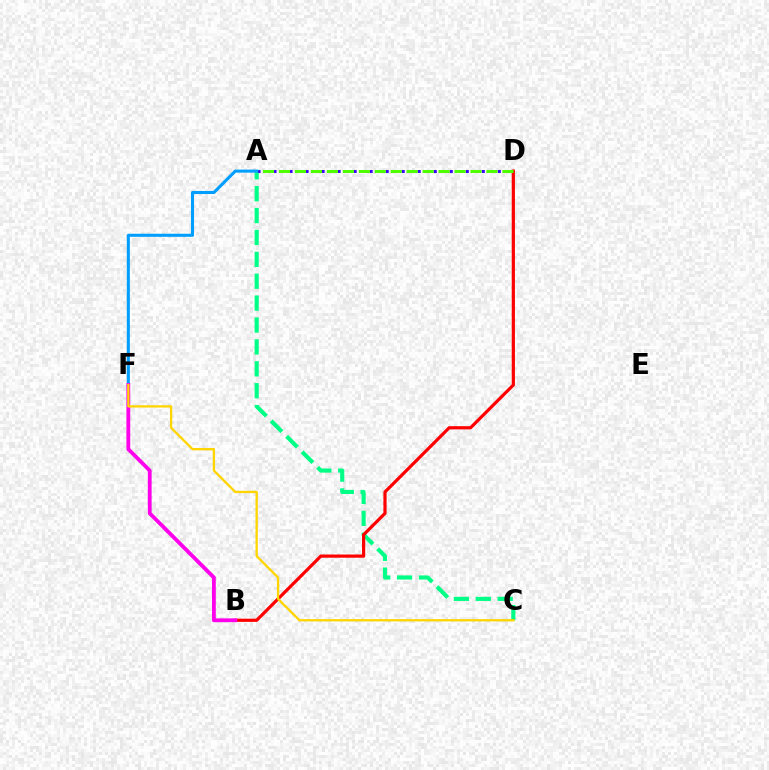{('A', 'C'): [{'color': '#00ff86', 'line_style': 'dashed', 'thickness': 2.97}], ('B', 'D'): [{'color': '#ff0000', 'line_style': 'solid', 'thickness': 2.3}], ('A', 'D'): [{'color': '#3700ff', 'line_style': 'dotted', 'thickness': 2.18}, {'color': '#4fff00', 'line_style': 'dashed', 'thickness': 2.17}], ('A', 'F'): [{'color': '#009eff', 'line_style': 'solid', 'thickness': 2.21}], ('B', 'F'): [{'color': '#ff00ed', 'line_style': 'solid', 'thickness': 2.75}], ('C', 'F'): [{'color': '#ffd500', 'line_style': 'solid', 'thickness': 1.66}]}